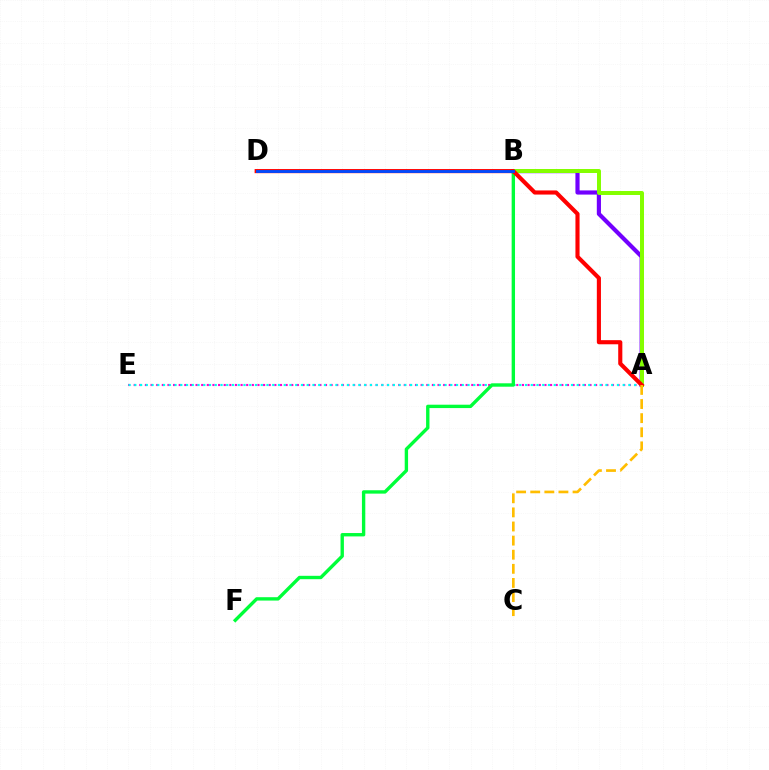{('A', 'E'): [{'color': '#ff00cf', 'line_style': 'dotted', 'thickness': 1.53}, {'color': '#00fff6', 'line_style': 'dotted', 'thickness': 1.56}], ('A', 'B'): [{'color': '#7200ff', 'line_style': 'solid', 'thickness': 3.0}, {'color': '#84ff00', 'line_style': 'solid', 'thickness': 2.87}], ('B', 'F'): [{'color': '#00ff39', 'line_style': 'solid', 'thickness': 2.43}], ('A', 'D'): [{'color': '#ff0000', 'line_style': 'solid', 'thickness': 2.96}], ('A', 'C'): [{'color': '#ffbd00', 'line_style': 'dashed', 'thickness': 1.92}], ('B', 'D'): [{'color': '#004bff', 'line_style': 'solid', 'thickness': 2.06}]}